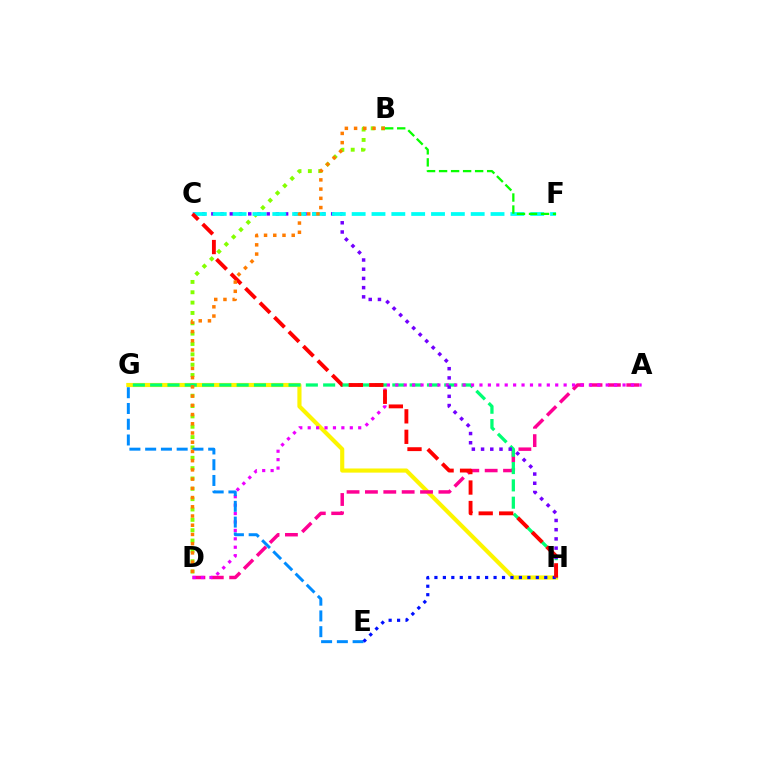{('G', 'H'): [{'color': '#fcf500', 'line_style': 'solid', 'thickness': 2.98}, {'color': '#00ff74', 'line_style': 'dashed', 'thickness': 2.35}], ('A', 'D'): [{'color': '#ff0094', 'line_style': 'dashed', 'thickness': 2.5}, {'color': '#ee00ff', 'line_style': 'dotted', 'thickness': 2.29}], ('B', 'D'): [{'color': '#84ff00', 'line_style': 'dotted', 'thickness': 2.81}, {'color': '#ff7c00', 'line_style': 'dotted', 'thickness': 2.51}], ('E', 'G'): [{'color': '#008cff', 'line_style': 'dashed', 'thickness': 2.14}], ('E', 'H'): [{'color': '#0010ff', 'line_style': 'dotted', 'thickness': 2.3}], ('C', 'H'): [{'color': '#7200ff', 'line_style': 'dotted', 'thickness': 2.5}, {'color': '#ff0000', 'line_style': 'dashed', 'thickness': 2.78}], ('C', 'F'): [{'color': '#00fff6', 'line_style': 'dashed', 'thickness': 2.7}], ('B', 'F'): [{'color': '#08ff00', 'line_style': 'dashed', 'thickness': 1.63}]}